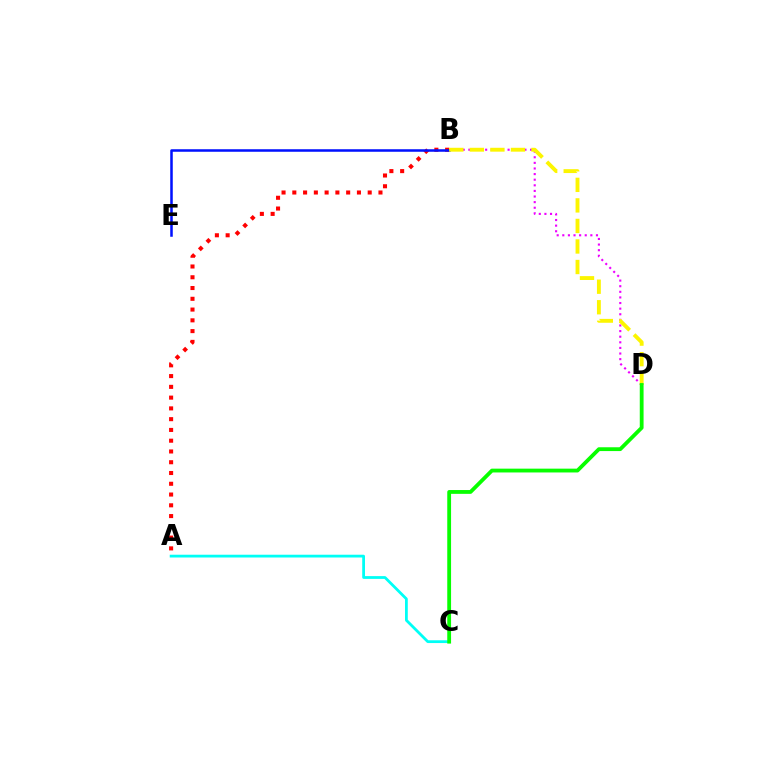{('A', 'B'): [{'color': '#ff0000', 'line_style': 'dotted', 'thickness': 2.93}], ('B', 'E'): [{'color': '#0010ff', 'line_style': 'solid', 'thickness': 1.81}], ('B', 'D'): [{'color': '#ee00ff', 'line_style': 'dotted', 'thickness': 1.52}, {'color': '#fcf500', 'line_style': 'dashed', 'thickness': 2.79}], ('A', 'C'): [{'color': '#00fff6', 'line_style': 'solid', 'thickness': 2.0}], ('C', 'D'): [{'color': '#08ff00', 'line_style': 'solid', 'thickness': 2.74}]}